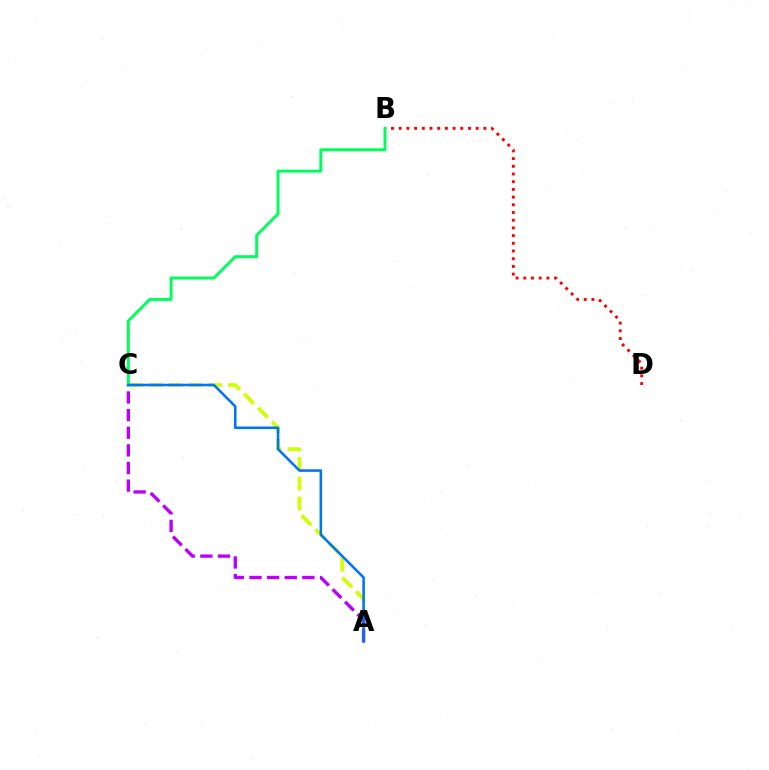{('B', 'D'): [{'color': '#ff0000', 'line_style': 'dotted', 'thickness': 2.09}], ('A', 'C'): [{'color': '#d1ff00', 'line_style': 'dashed', 'thickness': 2.68}, {'color': '#b900ff', 'line_style': 'dashed', 'thickness': 2.4}, {'color': '#0074ff', 'line_style': 'solid', 'thickness': 1.85}], ('B', 'C'): [{'color': '#00ff5c', 'line_style': 'solid', 'thickness': 2.13}]}